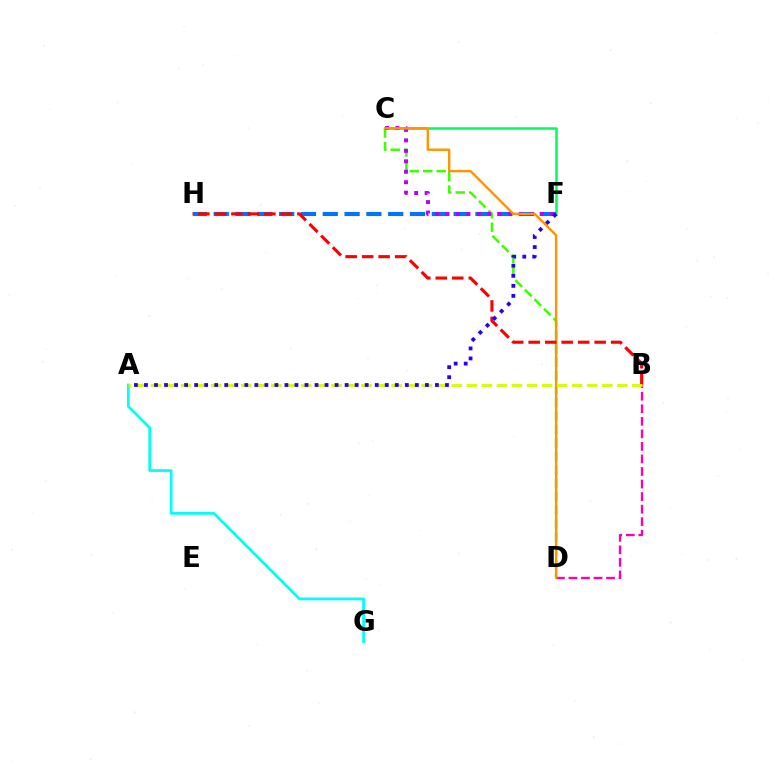{('B', 'D'): [{'color': '#ff00ac', 'line_style': 'dashed', 'thickness': 1.7}], ('C', 'D'): [{'color': '#3dff00', 'line_style': 'dashed', 'thickness': 1.83}, {'color': '#ff9400', 'line_style': 'solid', 'thickness': 1.71}], ('C', 'F'): [{'color': '#00ff5c', 'line_style': 'solid', 'thickness': 1.82}, {'color': '#b900ff', 'line_style': 'dotted', 'thickness': 2.84}], ('F', 'H'): [{'color': '#0074ff', 'line_style': 'dashed', 'thickness': 2.96}], ('A', 'G'): [{'color': '#00fff6', 'line_style': 'solid', 'thickness': 1.98}], ('B', 'H'): [{'color': '#ff0000', 'line_style': 'dashed', 'thickness': 2.24}], ('A', 'B'): [{'color': '#d1ff00', 'line_style': 'dashed', 'thickness': 2.04}], ('A', 'F'): [{'color': '#2500ff', 'line_style': 'dotted', 'thickness': 2.73}]}